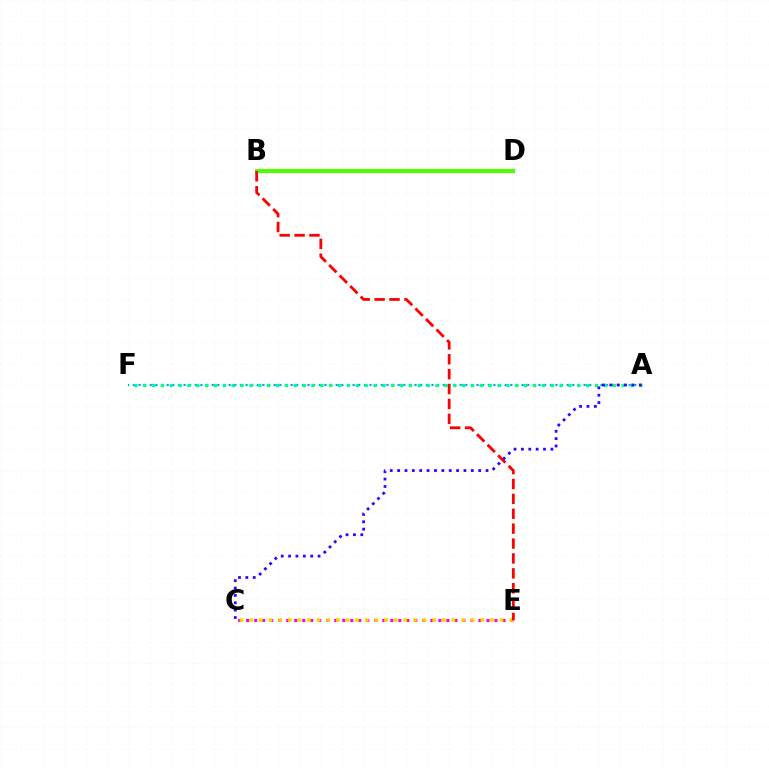{('C', 'E'): [{'color': '#ff00ed', 'line_style': 'dotted', 'thickness': 2.18}, {'color': '#ffd500', 'line_style': 'dotted', 'thickness': 2.62}], ('B', 'D'): [{'color': '#4fff00', 'line_style': 'solid', 'thickness': 2.95}], ('A', 'F'): [{'color': '#009eff', 'line_style': 'dotted', 'thickness': 1.53}, {'color': '#00ff86', 'line_style': 'dotted', 'thickness': 2.41}], ('B', 'E'): [{'color': '#ff0000', 'line_style': 'dashed', 'thickness': 2.02}], ('A', 'C'): [{'color': '#3700ff', 'line_style': 'dotted', 'thickness': 2.0}]}